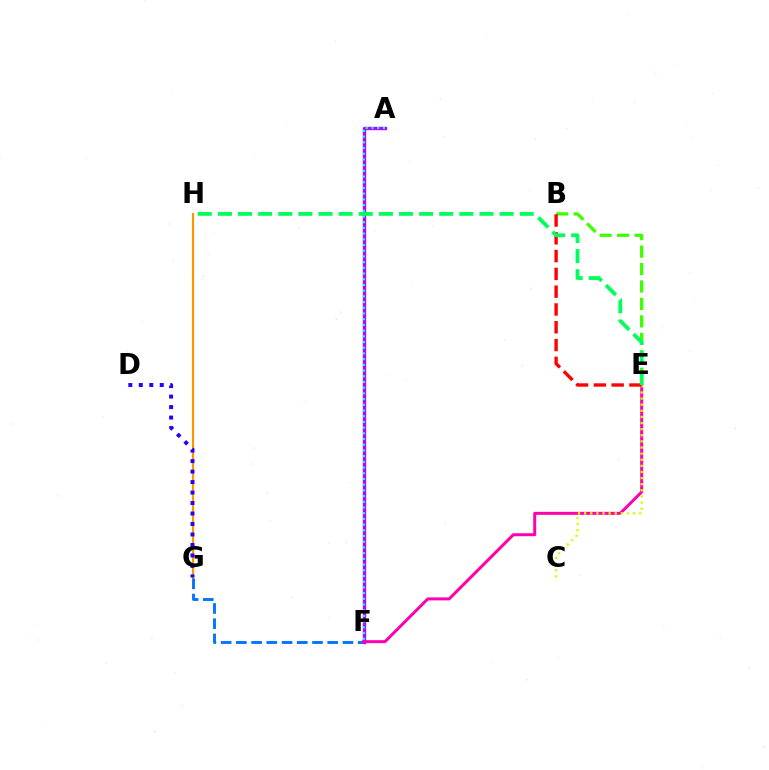{('B', 'E'): [{'color': '#3dff00', 'line_style': 'dashed', 'thickness': 2.37}, {'color': '#ff0000', 'line_style': 'dashed', 'thickness': 2.42}], ('G', 'H'): [{'color': '#ff9400', 'line_style': 'solid', 'thickness': 1.53}], ('A', 'F'): [{'color': '#b900ff', 'line_style': 'solid', 'thickness': 2.41}, {'color': '#00fff6', 'line_style': 'dotted', 'thickness': 1.55}], ('F', 'G'): [{'color': '#0074ff', 'line_style': 'dashed', 'thickness': 2.07}], ('E', 'F'): [{'color': '#ff00ac', 'line_style': 'solid', 'thickness': 2.15}], ('D', 'G'): [{'color': '#2500ff', 'line_style': 'dotted', 'thickness': 2.85}], ('C', 'E'): [{'color': '#d1ff00', 'line_style': 'dotted', 'thickness': 1.66}], ('E', 'H'): [{'color': '#00ff5c', 'line_style': 'dashed', 'thickness': 2.73}]}